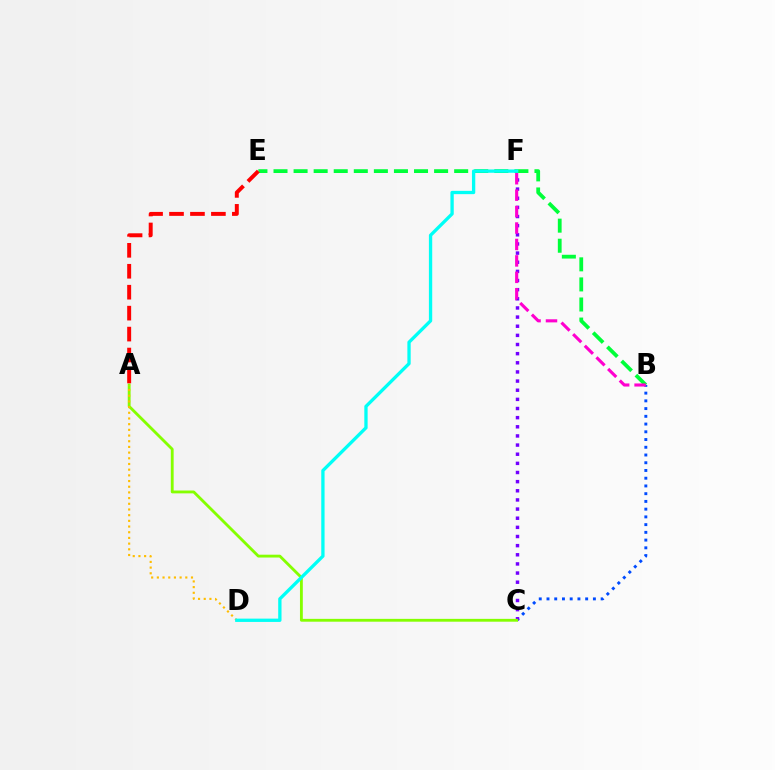{('B', 'C'): [{'color': '#004bff', 'line_style': 'dotted', 'thickness': 2.1}], ('C', 'F'): [{'color': '#7200ff', 'line_style': 'dotted', 'thickness': 2.48}], ('B', 'E'): [{'color': '#00ff39', 'line_style': 'dashed', 'thickness': 2.73}], ('A', 'C'): [{'color': '#84ff00', 'line_style': 'solid', 'thickness': 2.04}], ('B', 'F'): [{'color': '#ff00cf', 'line_style': 'dashed', 'thickness': 2.23}], ('A', 'D'): [{'color': '#ffbd00', 'line_style': 'dotted', 'thickness': 1.55}], ('D', 'F'): [{'color': '#00fff6', 'line_style': 'solid', 'thickness': 2.38}], ('A', 'E'): [{'color': '#ff0000', 'line_style': 'dashed', 'thickness': 2.85}]}